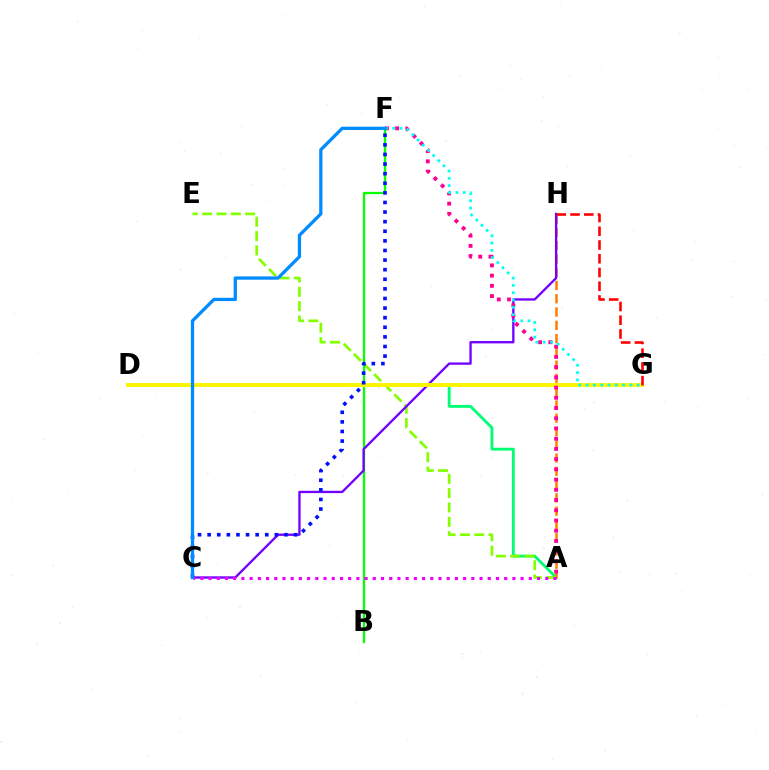{('A', 'D'): [{'color': '#00ff74', 'line_style': 'solid', 'thickness': 2.07}], ('B', 'F'): [{'color': '#08ff00', 'line_style': 'solid', 'thickness': 1.63}], ('A', 'H'): [{'color': '#ff7c00', 'line_style': 'dashed', 'thickness': 1.8}], ('A', 'E'): [{'color': '#84ff00', 'line_style': 'dashed', 'thickness': 1.95}], ('C', 'H'): [{'color': '#7200ff', 'line_style': 'solid', 'thickness': 1.68}], ('D', 'G'): [{'color': '#fcf500', 'line_style': 'solid', 'thickness': 2.84}], ('A', 'C'): [{'color': '#ee00ff', 'line_style': 'dotted', 'thickness': 2.23}], ('A', 'F'): [{'color': '#ff0094', 'line_style': 'dotted', 'thickness': 2.78}], ('F', 'G'): [{'color': '#00fff6', 'line_style': 'dotted', 'thickness': 1.99}], ('G', 'H'): [{'color': '#ff0000', 'line_style': 'dashed', 'thickness': 1.87}], ('C', 'F'): [{'color': '#0010ff', 'line_style': 'dotted', 'thickness': 2.61}, {'color': '#008cff', 'line_style': 'solid', 'thickness': 2.36}]}